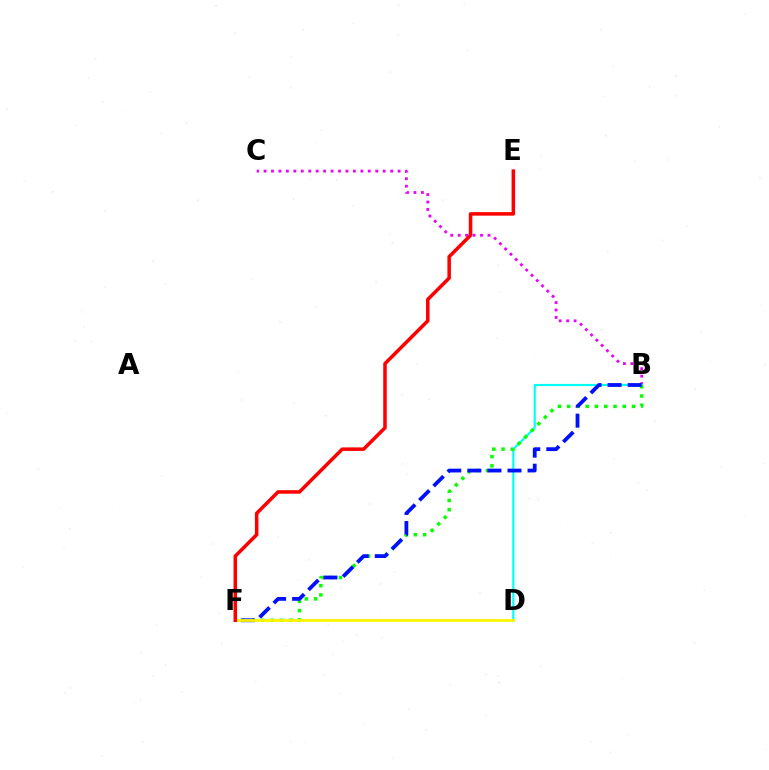{('B', 'C'): [{'color': '#ee00ff', 'line_style': 'dotted', 'thickness': 2.02}], ('B', 'D'): [{'color': '#00fff6', 'line_style': 'solid', 'thickness': 1.56}], ('B', 'F'): [{'color': '#08ff00', 'line_style': 'dotted', 'thickness': 2.52}, {'color': '#0010ff', 'line_style': 'dashed', 'thickness': 2.73}], ('D', 'F'): [{'color': '#fcf500', 'line_style': 'solid', 'thickness': 2.0}], ('E', 'F'): [{'color': '#ff0000', 'line_style': 'solid', 'thickness': 2.54}]}